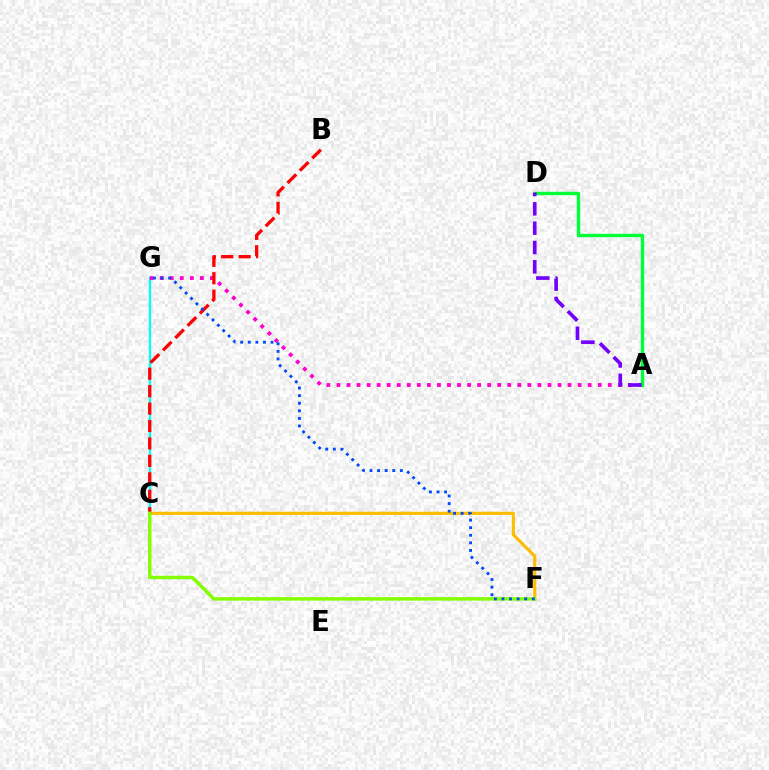{('C', 'G'): [{'color': '#00fff6', 'line_style': 'solid', 'thickness': 1.68}], ('C', 'F'): [{'color': '#ffbd00', 'line_style': 'solid', 'thickness': 2.26}, {'color': '#84ff00', 'line_style': 'solid', 'thickness': 2.48}], ('A', 'G'): [{'color': '#ff00cf', 'line_style': 'dotted', 'thickness': 2.73}], ('A', 'D'): [{'color': '#00ff39', 'line_style': 'solid', 'thickness': 2.45}, {'color': '#7200ff', 'line_style': 'dashed', 'thickness': 2.63}], ('B', 'C'): [{'color': '#ff0000', 'line_style': 'dashed', 'thickness': 2.37}], ('F', 'G'): [{'color': '#004bff', 'line_style': 'dotted', 'thickness': 2.06}]}